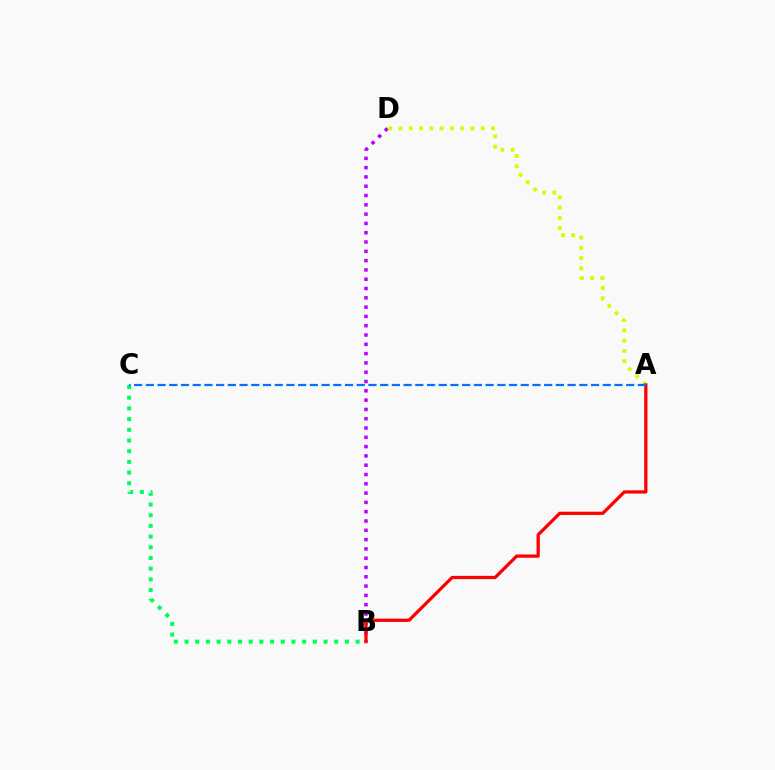{('B', 'D'): [{'color': '#b900ff', 'line_style': 'dotted', 'thickness': 2.53}], ('B', 'C'): [{'color': '#00ff5c', 'line_style': 'dotted', 'thickness': 2.91}], ('A', 'D'): [{'color': '#d1ff00', 'line_style': 'dotted', 'thickness': 2.79}], ('A', 'B'): [{'color': '#ff0000', 'line_style': 'solid', 'thickness': 2.34}], ('A', 'C'): [{'color': '#0074ff', 'line_style': 'dashed', 'thickness': 1.59}]}